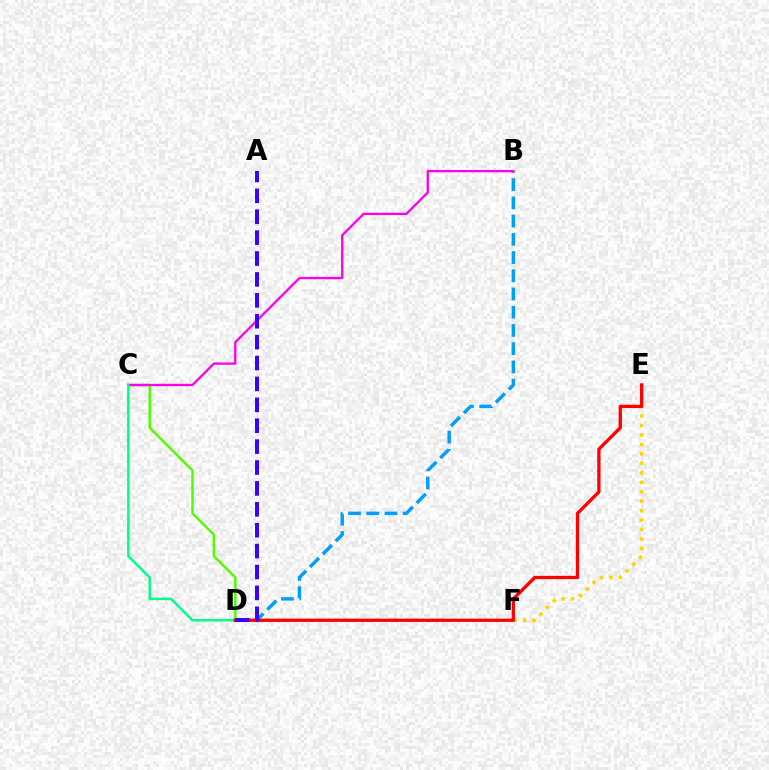{('C', 'D'): [{'color': '#4fff00', 'line_style': 'solid', 'thickness': 1.8}, {'color': '#00ff86', 'line_style': 'solid', 'thickness': 1.77}], ('B', 'D'): [{'color': '#009eff', 'line_style': 'dashed', 'thickness': 2.48}], ('B', 'C'): [{'color': '#ff00ed', 'line_style': 'solid', 'thickness': 1.66}], ('E', 'F'): [{'color': '#ffd500', 'line_style': 'dotted', 'thickness': 2.57}], ('D', 'E'): [{'color': '#ff0000', 'line_style': 'solid', 'thickness': 2.37}], ('A', 'D'): [{'color': '#3700ff', 'line_style': 'dashed', 'thickness': 2.84}]}